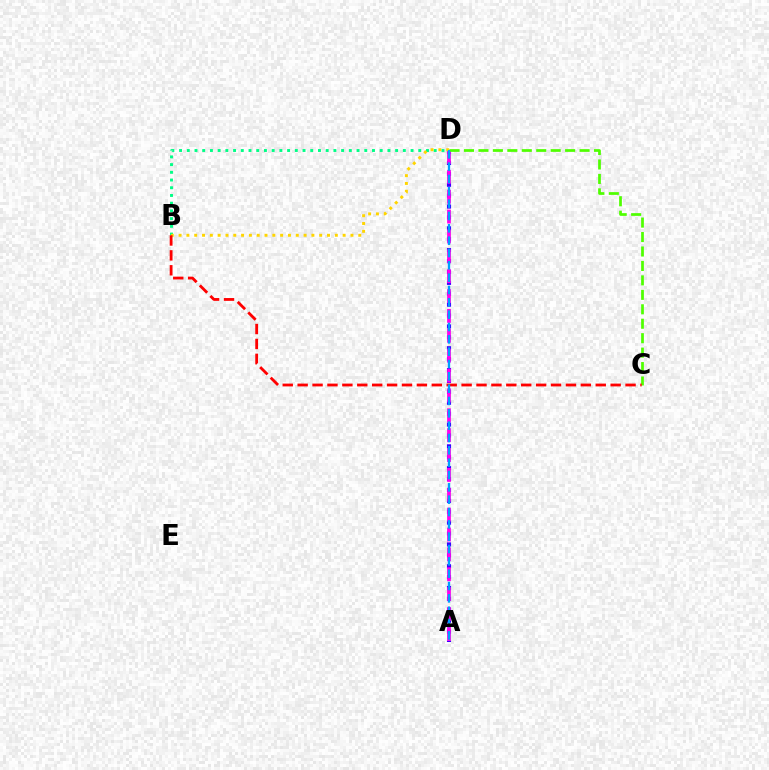{('B', 'D'): [{'color': '#00ff86', 'line_style': 'dotted', 'thickness': 2.1}, {'color': '#ffd500', 'line_style': 'dotted', 'thickness': 2.12}], ('A', 'D'): [{'color': '#3700ff', 'line_style': 'dotted', 'thickness': 2.96}, {'color': '#ff00ed', 'line_style': 'dashed', 'thickness': 2.7}, {'color': '#009eff', 'line_style': 'dashed', 'thickness': 1.68}], ('C', 'D'): [{'color': '#4fff00', 'line_style': 'dashed', 'thickness': 1.96}], ('B', 'C'): [{'color': '#ff0000', 'line_style': 'dashed', 'thickness': 2.02}]}